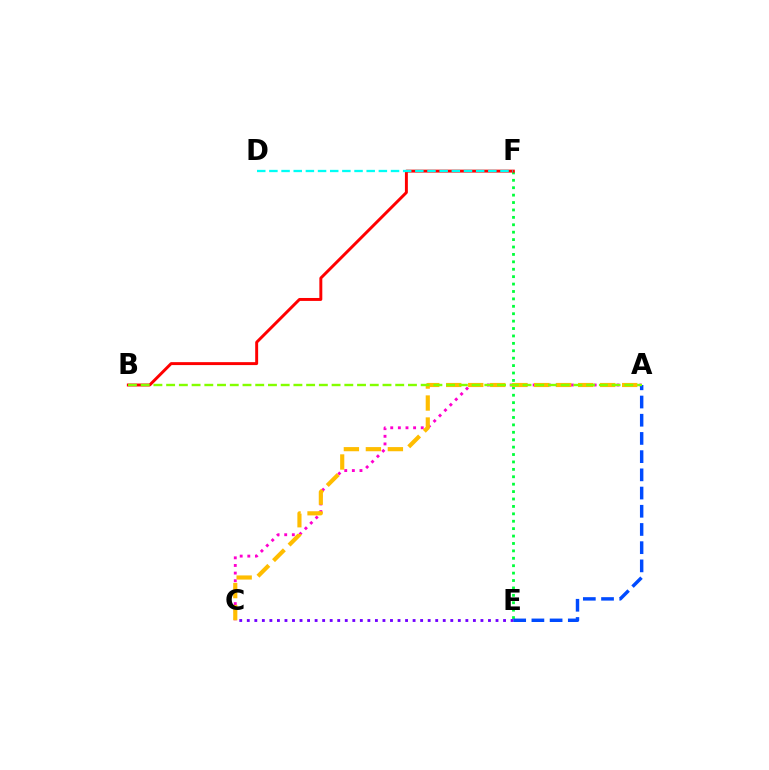{('E', 'F'): [{'color': '#00ff39', 'line_style': 'dotted', 'thickness': 2.01}], ('A', 'C'): [{'color': '#ff00cf', 'line_style': 'dotted', 'thickness': 2.07}, {'color': '#ffbd00', 'line_style': 'dashed', 'thickness': 2.99}], ('C', 'E'): [{'color': '#7200ff', 'line_style': 'dotted', 'thickness': 2.05}], ('B', 'F'): [{'color': '#ff0000', 'line_style': 'solid', 'thickness': 2.12}], ('D', 'F'): [{'color': '#00fff6', 'line_style': 'dashed', 'thickness': 1.65}], ('A', 'E'): [{'color': '#004bff', 'line_style': 'dashed', 'thickness': 2.47}], ('A', 'B'): [{'color': '#84ff00', 'line_style': 'dashed', 'thickness': 1.73}]}